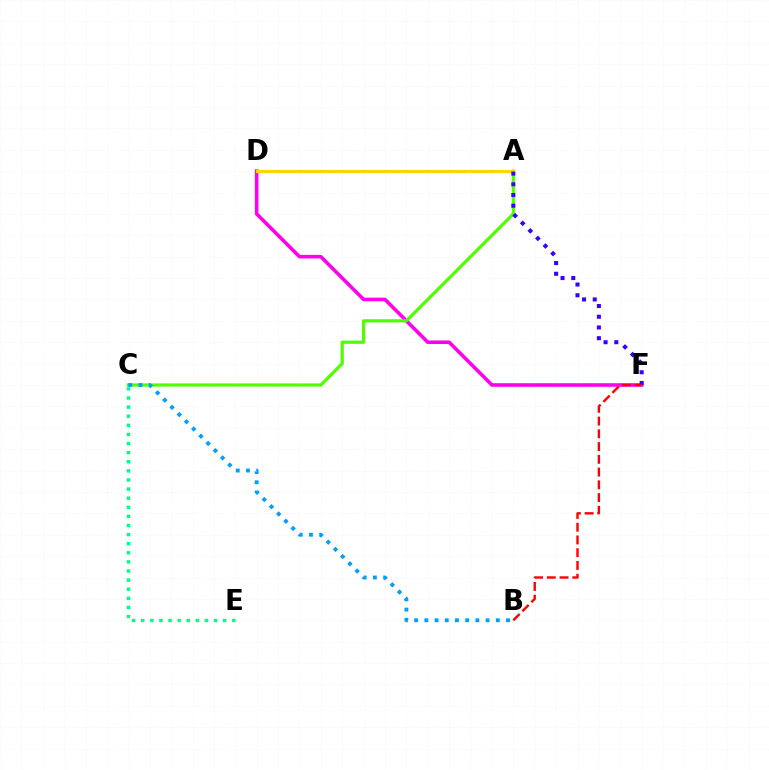{('D', 'F'): [{'color': '#ff00ed', 'line_style': 'solid', 'thickness': 2.57}], ('A', 'C'): [{'color': '#4fff00', 'line_style': 'solid', 'thickness': 2.3}], ('C', 'E'): [{'color': '#00ff86', 'line_style': 'dotted', 'thickness': 2.47}], ('A', 'D'): [{'color': '#ffd500', 'line_style': 'solid', 'thickness': 2.31}], ('A', 'F'): [{'color': '#3700ff', 'line_style': 'dotted', 'thickness': 2.91}], ('B', 'F'): [{'color': '#ff0000', 'line_style': 'dashed', 'thickness': 1.73}], ('B', 'C'): [{'color': '#009eff', 'line_style': 'dotted', 'thickness': 2.77}]}